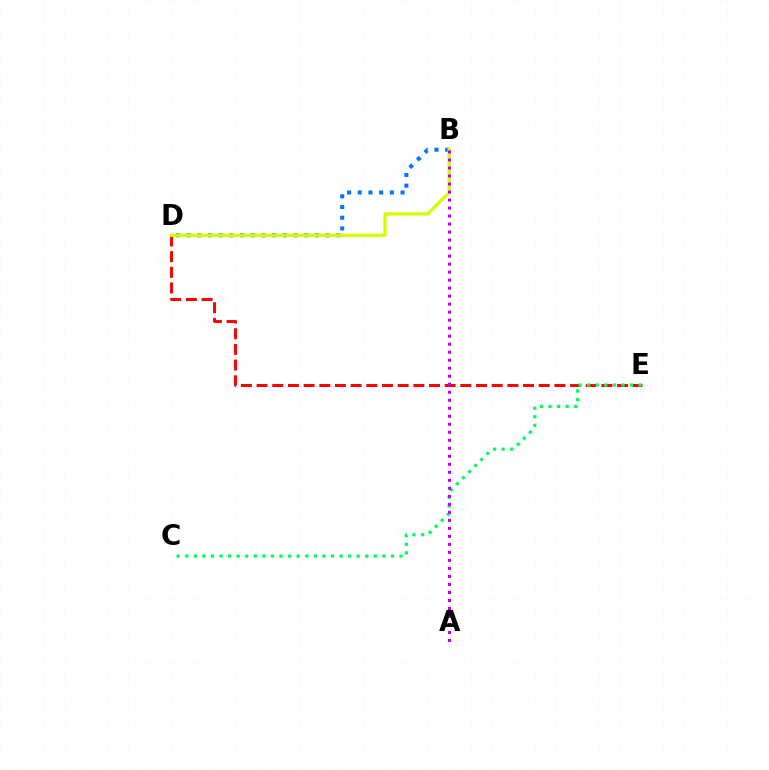{('D', 'E'): [{'color': '#ff0000', 'line_style': 'dashed', 'thickness': 2.13}], ('C', 'E'): [{'color': '#00ff5c', 'line_style': 'dotted', 'thickness': 2.33}], ('B', 'D'): [{'color': '#0074ff', 'line_style': 'dotted', 'thickness': 2.91}, {'color': '#d1ff00', 'line_style': 'solid', 'thickness': 2.36}], ('A', 'B'): [{'color': '#b900ff', 'line_style': 'dotted', 'thickness': 2.18}]}